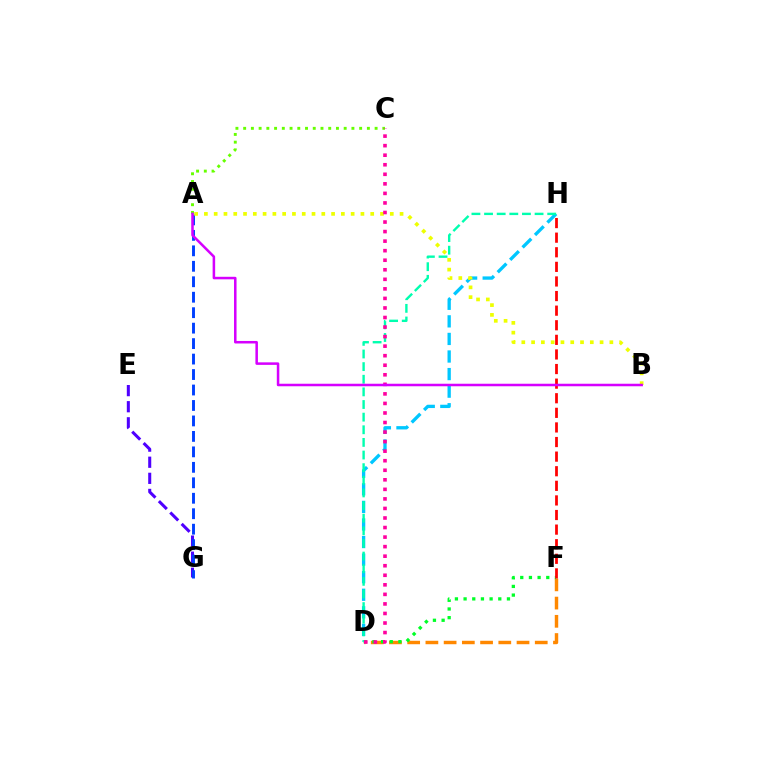{('D', 'F'): [{'color': '#ff8800', 'line_style': 'dashed', 'thickness': 2.48}, {'color': '#00ff27', 'line_style': 'dotted', 'thickness': 2.36}], ('E', 'G'): [{'color': '#4f00ff', 'line_style': 'dashed', 'thickness': 2.19}], ('F', 'H'): [{'color': '#ff0000', 'line_style': 'dashed', 'thickness': 1.98}], ('A', 'G'): [{'color': '#003fff', 'line_style': 'dashed', 'thickness': 2.1}], ('D', 'H'): [{'color': '#00c7ff', 'line_style': 'dashed', 'thickness': 2.39}, {'color': '#00ffaf', 'line_style': 'dashed', 'thickness': 1.72}], ('A', 'C'): [{'color': '#66ff00', 'line_style': 'dotted', 'thickness': 2.1}], ('A', 'B'): [{'color': '#eeff00', 'line_style': 'dotted', 'thickness': 2.66}, {'color': '#d600ff', 'line_style': 'solid', 'thickness': 1.82}], ('C', 'D'): [{'color': '#ff00a0', 'line_style': 'dotted', 'thickness': 2.59}]}